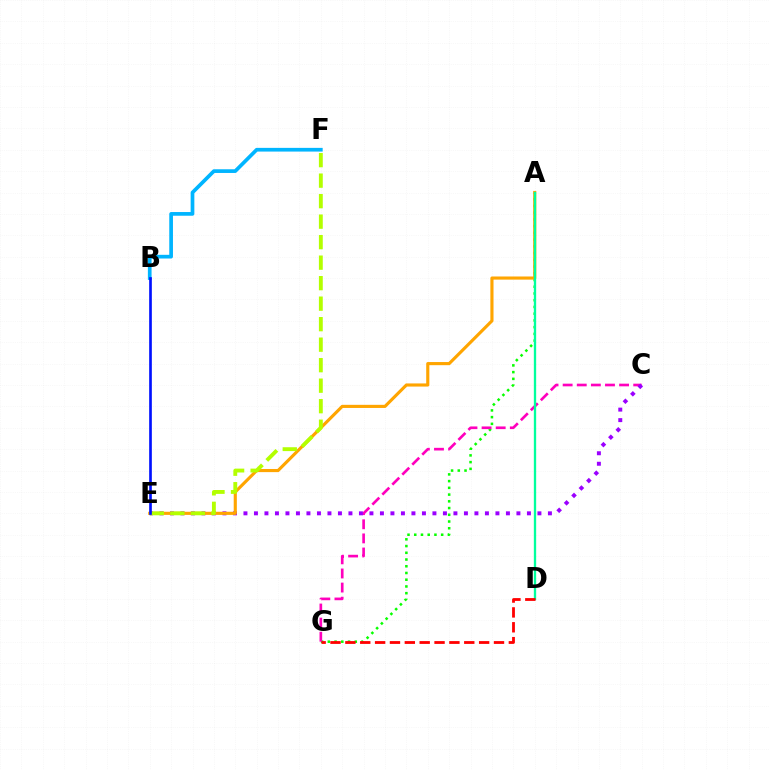{('A', 'G'): [{'color': '#08ff00', 'line_style': 'dotted', 'thickness': 1.83}], ('B', 'F'): [{'color': '#00b5ff', 'line_style': 'solid', 'thickness': 2.66}], ('C', 'G'): [{'color': '#ff00bd', 'line_style': 'dashed', 'thickness': 1.92}], ('C', 'E'): [{'color': '#9b00ff', 'line_style': 'dotted', 'thickness': 2.85}], ('A', 'E'): [{'color': '#ffa500', 'line_style': 'solid', 'thickness': 2.26}], ('A', 'D'): [{'color': '#00ff9d', 'line_style': 'solid', 'thickness': 1.67}], ('E', 'F'): [{'color': '#b3ff00', 'line_style': 'dashed', 'thickness': 2.79}], ('D', 'G'): [{'color': '#ff0000', 'line_style': 'dashed', 'thickness': 2.02}], ('B', 'E'): [{'color': '#0010ff', 'line_style': 'solid', 'thickness': 1.92}]}